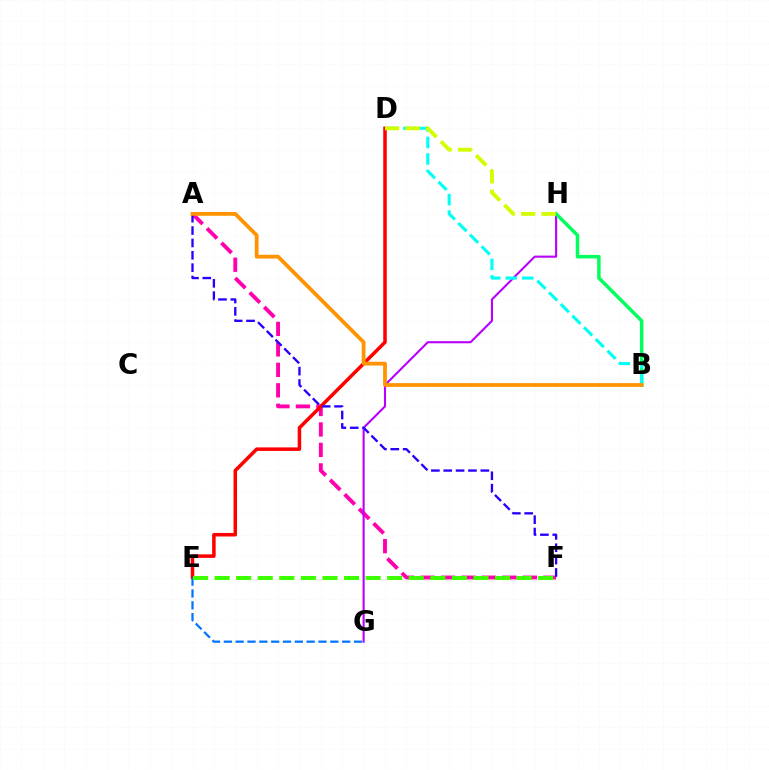{('A', 'F'): [{'color': '#ff00ac', 'line_style': 'dashed', 'thickness': 2.78}, {'color': '#2500ff', 'line_style': 'dashed', 'thickness': 1.68}], ('G', 'H'): [{'color': '#b900ff', 'line_style': 'solid', 'thickness': 1.52}], ('D', 'E'): [{'color': '#ff0000', 'line_style': 'solid', 'thickness': 2.54}], ('B', 'H'): [{'color': '#00ff5c', 'line_style': 'solid', 'thickness': 2.49}], ('E', 'G'): [{'color': '#0074ff', 'line_style': 'dashed', 'thickness': 1.61}], ('B', 'D'): [{'color': '#00fff6', 'line_style': 'dashed', 'thickness': 2.24}], ('E', 'F'): [{'color': '#3dff00', 'line_style': 'dashed', 'thickness': 2.93}], ('D', 'H'): [{'color': '#d1ff00', 'line_style': 'dashed', 'thickness': 2.78}], ('A', 'B'): [{'color': '#ff9400', 'line_style': 'solid', 'thickness': 2.72}]}